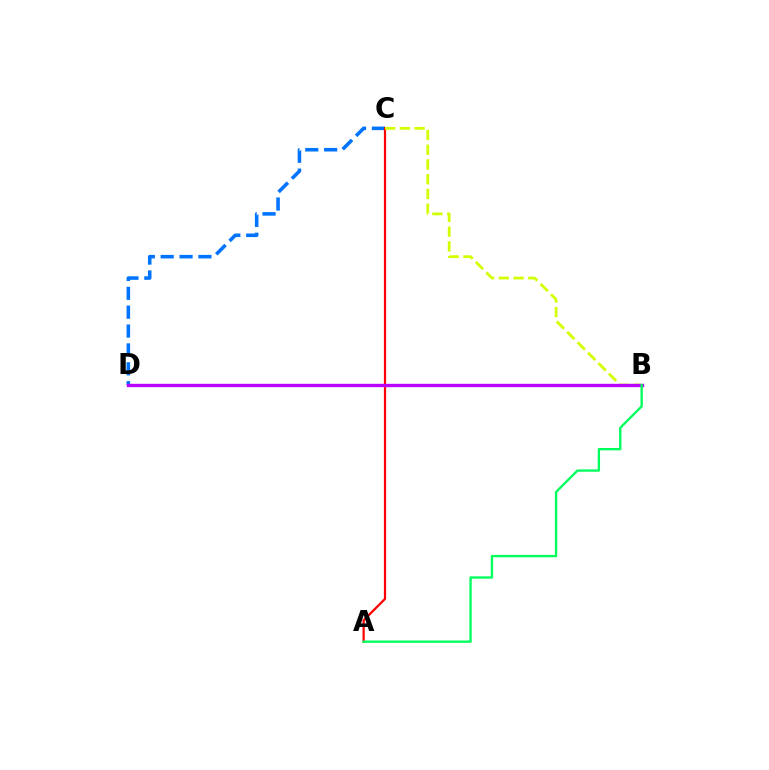{('C', 'D'): [{'color': '#0074ff', 'line_style': 'dashed', 'thickness': 2.56}], ('A', 'C'): [{'color': '#ff0000', 'line_style': 'solid', 'thickness': 1.6}], ('B', 'C'): [{'color': '#d1ff00', 'line_style': 'dashed', 'thickness': 2.0}], ('B', 'D'): [{'color': '#b900ff', 'line_style': 'solid', 'thickness': 2.43}], ('A', 'B'): [{'color': '#00ff5c', 'line_style': 'solid', 'thickness': 1.67}]}